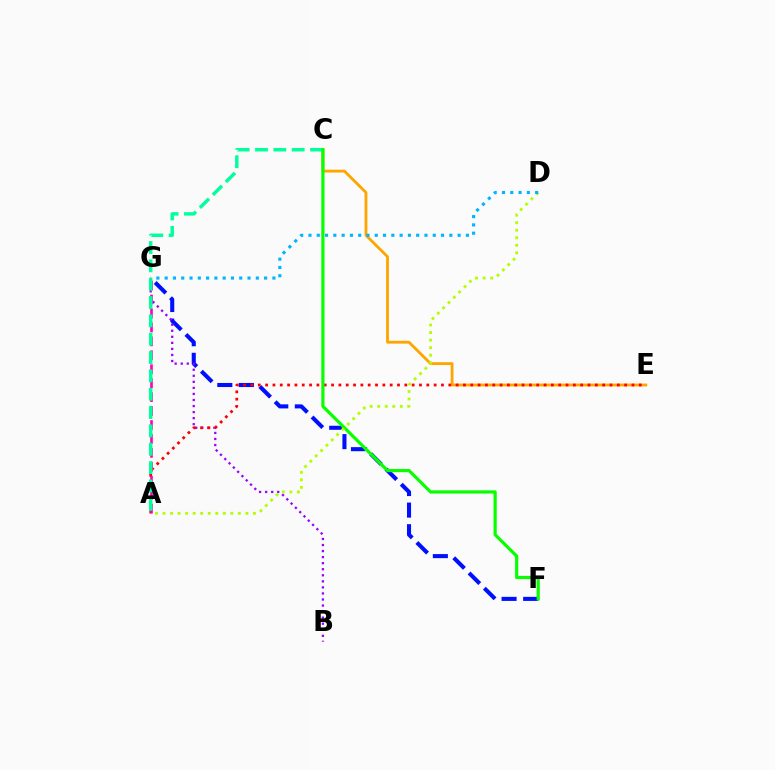{('F', 'G'): [{'color': '#0010ff', 'line_style': 'dashed', 'thickness': 2.93}], ('B', 'G'): [{'color': '#9b00ff', 'line_style': 'dotted', 'thickness': 1.64}], ('C', 'E'): [{'color': '#ffa500', 'line_style': 'solid', 'thickness': 2.04}], ('A', 'E'): [{'color': '#ff0000', 'line_style': 'dotted', 'thickness': 1.99}], ('A', 'G'): [{'color': '#ff00bd', 'line_style': 'dashed', 'thickness': 1.89}], ('A', 'C'): [{'color': '#00ff9d', 'line_style': 'dashed', 'thickness': 2.49}], ('C', 'F'): [{'color': '#08ff00', 'line_style': 'solid', 'thickness': 2.29}], ('A', 'D'): [{'color': '#b3ff00', 'line_style': 'dotted', 'thickness': 2.05}], ('D', 'G'): [{'color': '#00b5ff', 'line_style': 'dotted', 'thickness': 2.25}]}